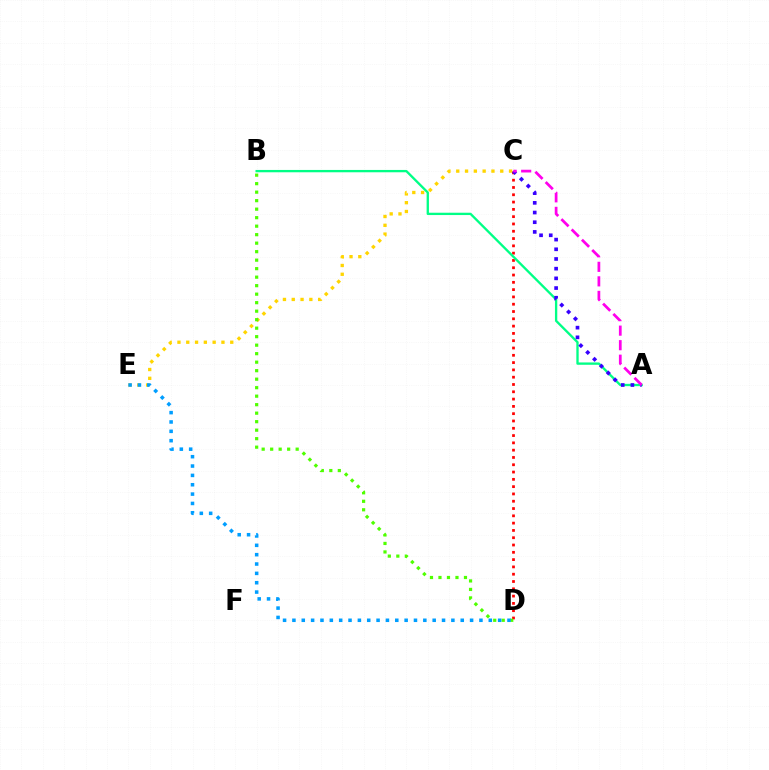{('C', 'E'): [{'color': '#ffd500', 'line_style': 'dotted', 'thickness': 2.39}], ('C', 'D'): [{'color': '#ff0000', 'line_style': 'dotted', 'thickness': 1.98}], ('A', 'B'): [{'color': '#00ff86', 'line_style': 'solid', 'thickness': 1.68}], ('A', 'C'): [{'color': '#3700ff', 'line_style': 'dotted', 'thickness': 2.63}, {'color': '#ff00ed', 'line_style': 'dashed', 'thickness': 1.97}], ('B', 'D'): [{'color': '#4fff00', 'line_style': 'dotted', 'thickness': 2.31}], ('D', 'E'): [{'color': '#009eff', 'line_style': 'dotted', 'thickness': 2.54}]}